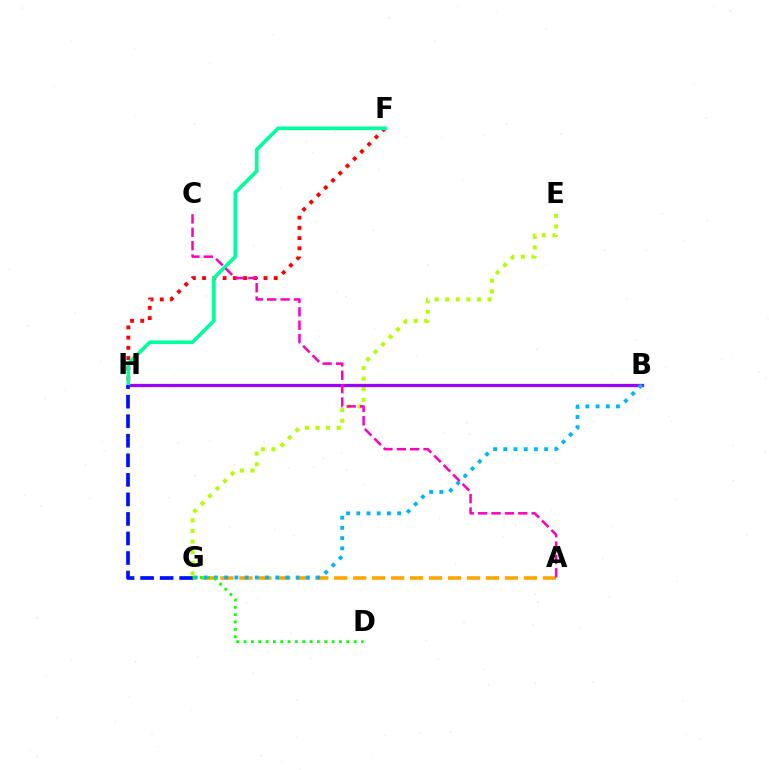{('E', 'G'): [{'color': '#b3ff00', 'line_style': 'dotted', 'thickness': 2.88}], ('B', 'H'): [{'color': '#9b00ff', 'line_style': 'solid', 'thickness': 2.35}], ('A', 'G'): [{'color': '#ffa500', 'line_style': 'dashed', 'thickness': 2.58}], ('B', 'G'): [{'color': '#00b5ff', 'line_style': 'dotted', 'thickness': 2.77}], ('F', 'H'): [{'color': '#ff0000', 'line_style': 'dotted', 'thickness': 2.78}, {'color': '#00ff9d', 'line_style': 'solid', 'thickness': 2.63}], ('A', 'C'): [{'color': '#ff00bd', 'line_style': 'dashed', 'thickness': 1.82}], ('G', 'H'): [{'color': '#0010ff', 'line_style': 'dashed', 'thickness': 2.65}], ('D', 'G'): [{'color': '#08ff00', 'line_style': 'dotted', 'thickness': 1.99}]}